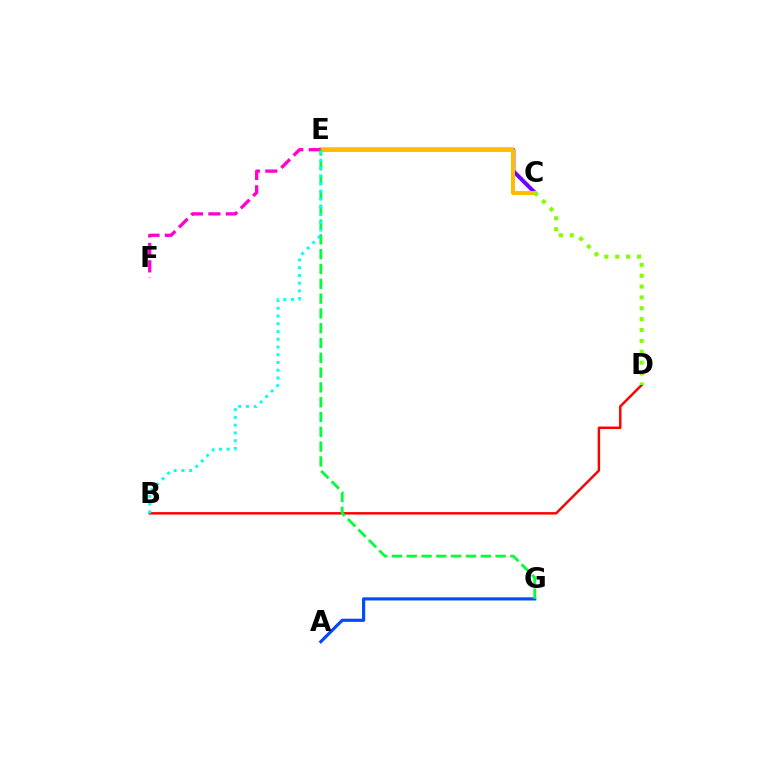{('B', 'D'): [{'color': '#ff0000', 'line_style': 'solid', 'thickness': 1.77}], ('C', 'E'): [{'color': '#7200ff', 'line_style': 'solid', 'thickness': 2.88}, {'color': '#ffbd00', 'line_style': 'solid', 'thickness': 2.89}], ('A', 'G'): [{'color': '#004bff', 'line_style': 'solid', 'thickness': 2.27}], ('E', 'F'): [{'color': '#ff00cf', 'line_style': 'dashed', 'thickness': 2.37}], ('E', 'G'): [{'color': '#00ff39', 'line_style': 'dashed', 'thickness': 2.01}], ('B', 'E'): [{'color': '#00fff6', 'line_style': 'dotted', 'thickness': 2.1}], ('C', 'D'): [{'color': '#84ff00', 'line_style': 'dotted', 'thickness': 2.95}]}